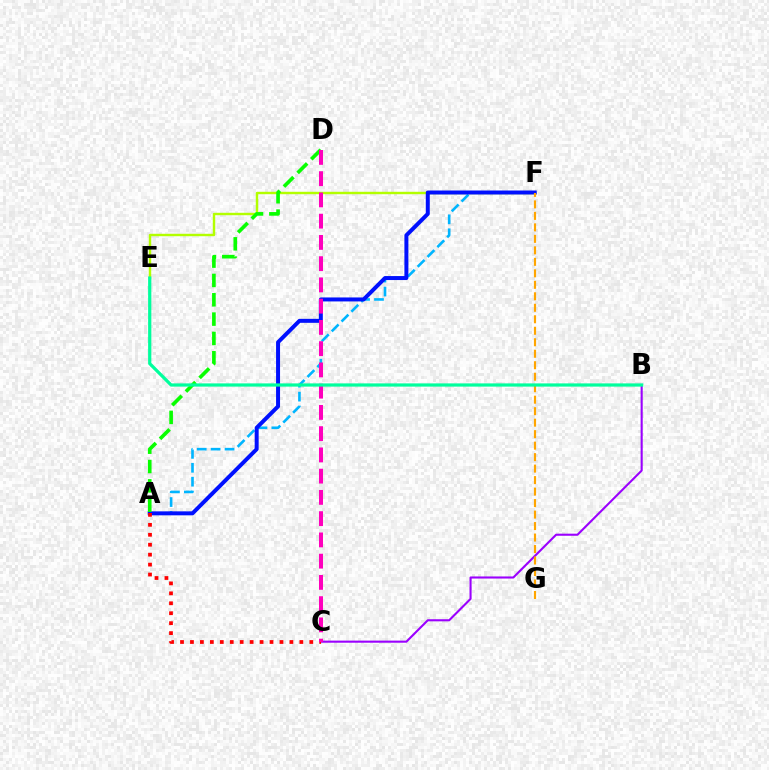{('B', 'C'): [{'color': '#9b00ff', 'line_style': 'solid', 'thickness': 1.51}], ('E', 'F'): [{'color': '#b3ff00', 'line_style': 'solid', 'thickness': 1.74}], ('A', 'F'): [{'color': '#00b5ff', 'line_style': 'dashed', 'thickness': 1.89}, {'color': '#0010ff', 'line_style': 'solid', 'thickness': 2.87}], ('A', 'C'): [{'color': '#ff0000', 'line_style': 'dotted', 'thickness': 2.7}], ('A', 'D'): [{'color': '#08ff00', 'line_style': 'dashed', 'thickness': 2.63}], ('C', 'D'): [{'color': '#ff00bd', 'line_style': 'dashed', 'thickness': 2.89}], ('F', 'G'): [{'color': '#ffa500', 'line_style': 'dashed', 'thickness': 1.56}], ('B', 'E'): [{'color': '#00ff9d', 'line_style': 'solid', 'thickness': 2.32}]}